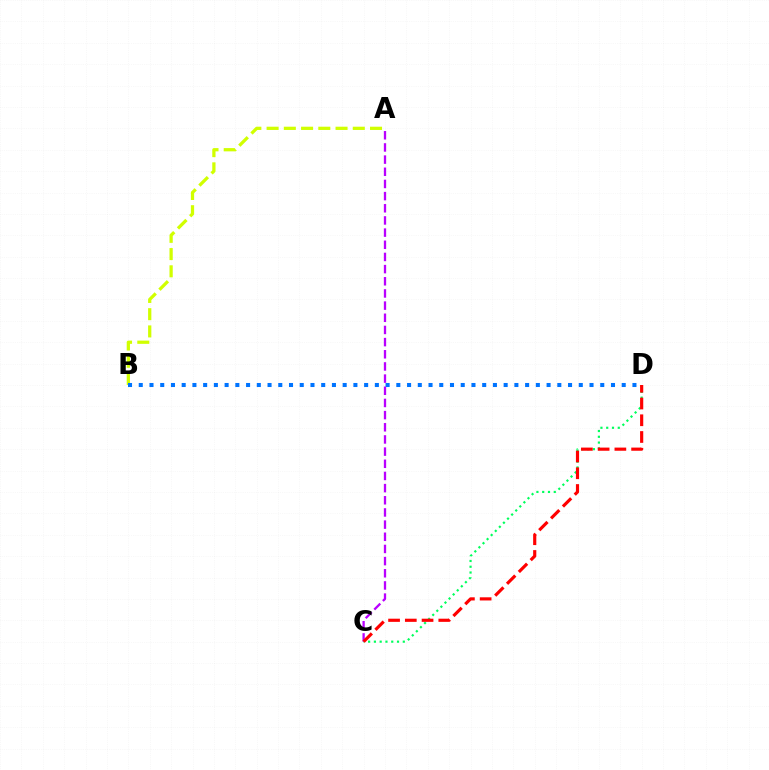{('A', 'C'): [{'color': '#b900ff', 'line_style': 'dashed', 'thickness': 1.65}], ('C', 'D'): [{'color': '#00ff5c', 'line_style': 'dotted', 'thickness': 1.57}, {'color': '#ff0000', 'line_style': 'dashed', 'thickness': 2.27}], ('A', 'B'): [{'color': '#d1ff00', 'line_style': 'dashed', 'thickness': 2.34}], ('B', 'D'): [{'color': '#0074ff', 'line_style': 'dotted', 'thickness': 2.92}]}